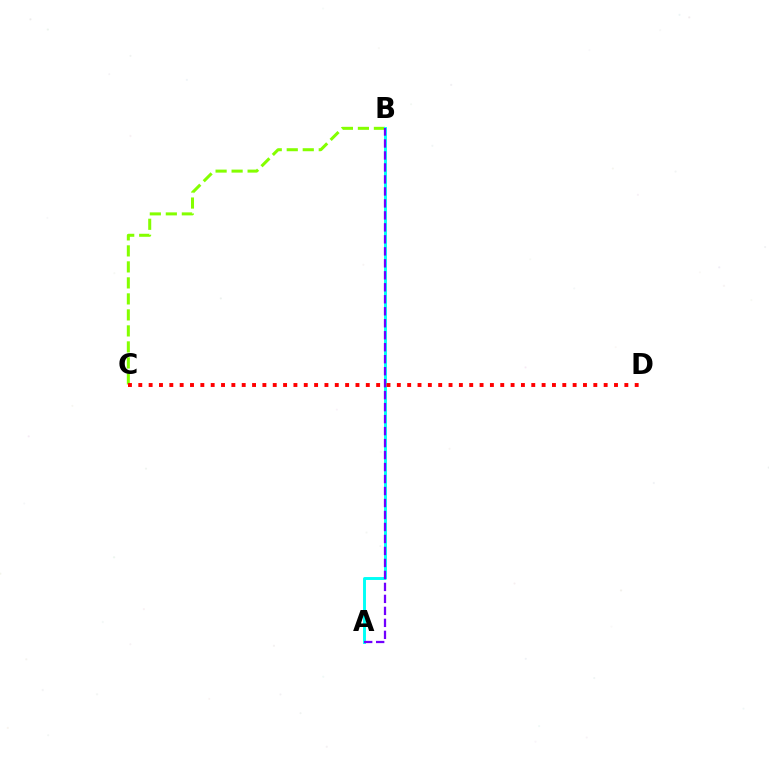{('B', 'C'): [{'color': '#84ff00', 'line_style': 'dashed', 'thickness': 2.17}], ('A', 'B'): [{'color': '#00fff6', 'line_style': 'solid', 'thickness': 2.1}, {'color': '#7200ff', 'line_style': 'dashed', 'thickness': 1.63}], ('C', 'D'): [{'color': '#ff0000', 'line_style': 'dotted', 'thickness': 2.81}]}